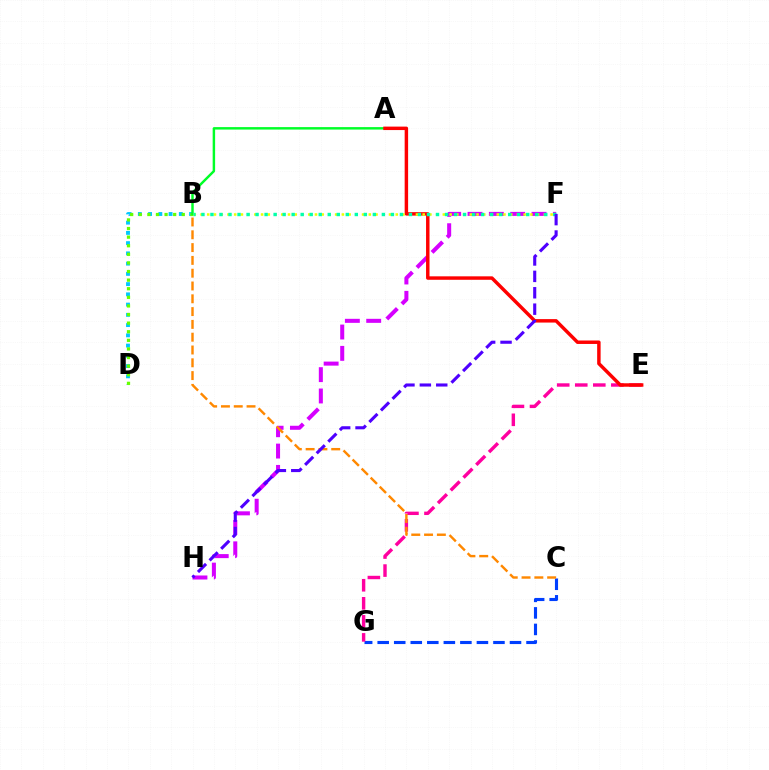{('B', 'D'): [{'color': '#00c7ff', 'line_style': 'dotted', 'thickness': 2.78}, {'color': '#66ff00', 'line_style': 'dotted', 'thickness': 2.34}], ('C', 'G'): [{'color': '#003fff', 'line_style': 'dashed', 'thickness': 2.25}], ('F', 'H'): [{'color': '#d600ff', 'line_style': 'dashed', 'thickness': 2.9}, {'color': '#4f00ff', 'line_style': 'dashed', 'thickness': 2.23}], ('A', 'B'): [{'color': '#00ff27', 'line_style': 'solid', 'thickness': 1.77}], ('E', 'G'): [{'color': '#ff00a0', 'line_style': 'dashed', 'thickness': 2.45}], ('B', 'C'): [{'color': '#ff8800', 'line_style': 'dashed', 'thickness': 1.74}], ('A', 'E'): [{'color': '#ff0000', 'line_style': 'solid', 'thickness': 2.49}], ('B', 'F'): [{'color': '#eeff00', 'line_style': 'dotted', 'thickness': 1.83}, {'color': '#00ffaf', 'line_style': 'dotted', 'thickness': 2.45}]}